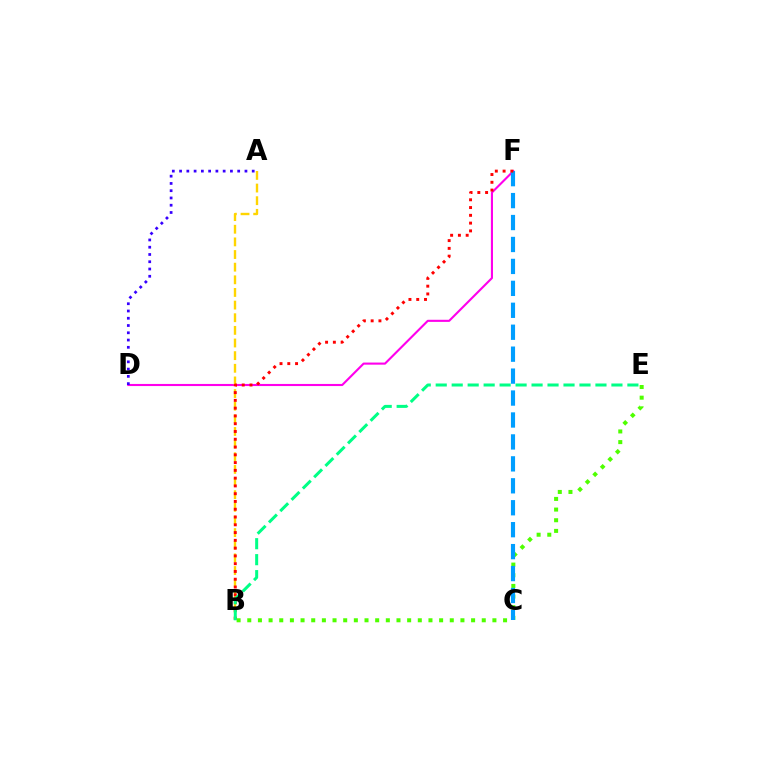{('D', 'F'): [{'color': '#ff00ed', 'line_style': 'solid', 'thickness': 1.52}], ('A', 'D'): [{'color': '#3700ff', 'line_style': 'dotted', 'thickness': 1.97}], ('A', 'B'): [{'color': '#ffd500', 'line_style': 'dashed', 'thickness': 1.72}], ('B', 'E'): [{'color': '#4fff00', 'line_style': 'dotted', 'thickness': 2.9}, {'color': '#00ff86', 'line_style': 'dashed', 'thickness': 2.17}], ('C', 'F'): [{'color': '#009eff', 'line_style': 'dashed', 'thickness': 2.98}], ('B', 'F'): [{'color': '#ff0000', 'line_style': 'dotted', 'thickness': 2.11}]}